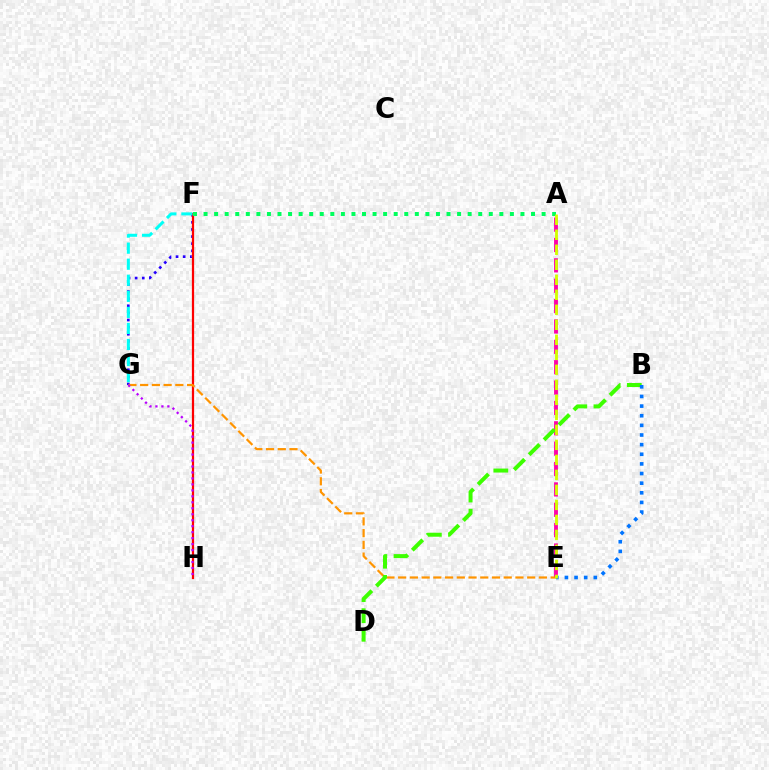{('F', 'G'): [{'color': '#2500ff', 'line_style': 'dotted', 'thickness': 1.93}, {'color': '#00fff6', 'line_style': 'dashed', 'thickness': 2.18}], ('F', 'H'): [{'color': '#ff0000', 'line_style': 'solid', 'thickness': 1.61}], ('A', 'F'): [{'color': '#00ff5c', 'line_style': 'dotted', 'thickness': 2.87}], ('A', 'E'): [{'color': '#ff00ac', 'line_style': 'dashed', 'thickness': 2.77}, {'color': '#d1ff00', 'line_style': 'dashed', 'thickness': 2.04}], ('E', 'G'): [{'color': '#ff9400', 'line_style': 'dashed', 'thickness': 1.59}], ('B', 'D'): [{'color': '#3dff00', 'line_style': 'dashed', 'thickness': 2.87}], ('B', 'E'): [{'color': '#0074ff', 'line_style': 'dotted', 'thickness': 2.62}], ('G', 'H'): [{'color': '#b900ff', 'line_style': 'dotted', 'thickness': 1.62}]}